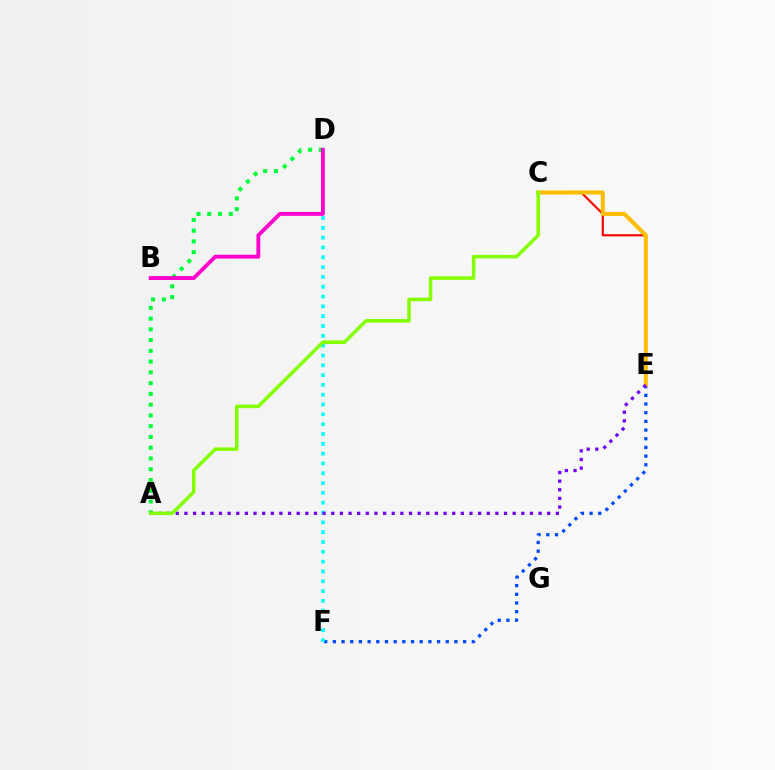{('A', 'D'): [{'color': '#00ff39', 'line_style': 'dotted', 'thickness': 2.92}], ('C', 'E'): [{'color': '#ff0000', 'line_style': 'solid', 'thickness': 1.56}, {'color': '#ffbd00', 'line_style': 'solid', 'thickness': 2.91}], ('E', 'F'): [{'color': '#004bff', 'line_style': 'dotted', 'thickness': 2.36}], ('D', 'F'): [{'color': '#00fff6', 'line_style': 'dotted', 'thickness': 2.67}], ('B', 'D'): [{'color': '#ff00cf', 'line_style': 'solid', 'thickness': 2.77}], ('A', 'E'): [{'color': '#7200ff', 'line_style': 'dotted', 'thickness': 2.35}], ('A', 'C'): [{'color': '#84ff00', 'line_style': 'solid', 'thickness': 2.54}]}